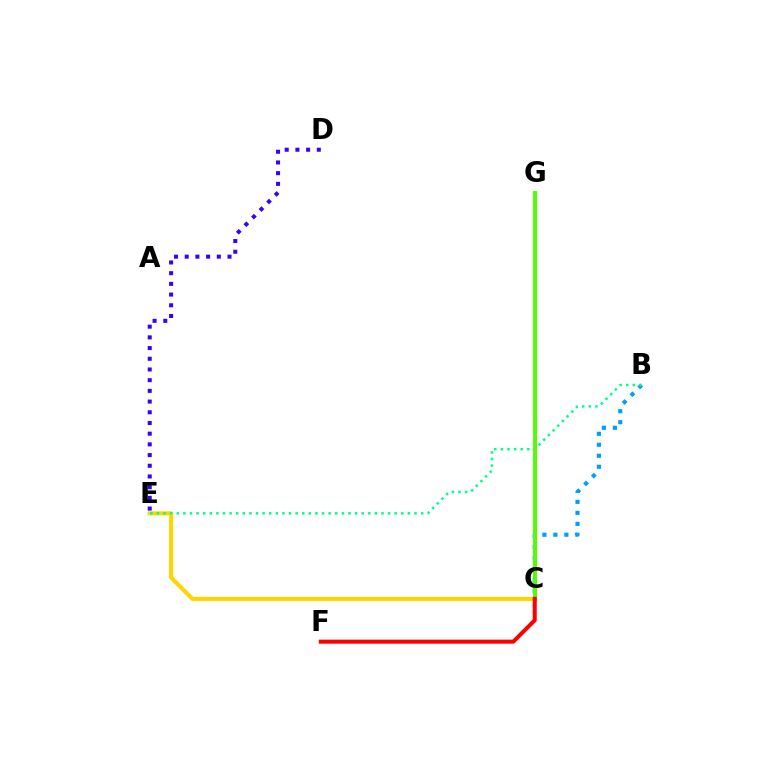{('C', 'E'): [{'color': '#ffd500', 'line_style': 'solid', 'thickness': 2.94}], ('B', 'C'): [{'color': '#009eff', 'line_style': 'dotted', 'thickness': 2.99}], ('C', 'G'): [{'color': '#ff00ed', 'line_style': 'solid', 'thickness': 1.94}, {'color': '#4fff00', 'line_style': 'solid', 'thickness': 2.85}], ('B', 'E'): [{'color': '#00ff86', 'line_style': 'dotted', 'thickness': 1.79}], ('D', 'E'): [{'color': '#3700ff', 'line_style': 'dotted', 'thickness': 2.91}], ('C', 'F'): [{'color': '#ff0000', 'line_style': 'solid', 'thickness': 2.91}]}